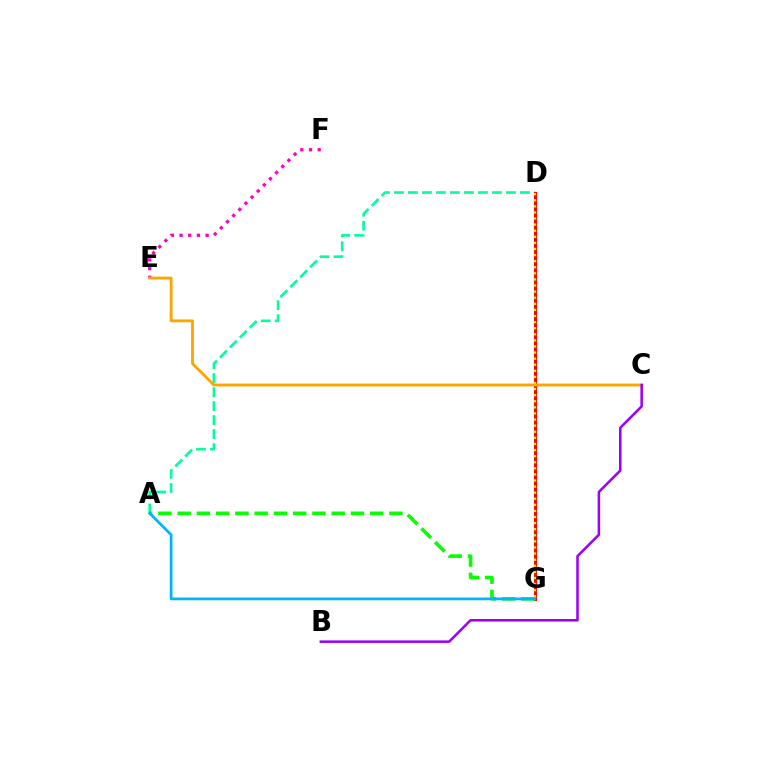{('A', 'D'): [{'color': '#00ff9d', 'line_style': 'dashed', 'thickness': 1.9}], ('D', 'G'): [{'color': '#0010ff', 'line_style': 'dashed', 'thickness': 1.9}, {'color': '#ff0000', 'line_style': 'solid', 'thickness': 2.22}, {'color': '#b3ff00', 'line_style': 'dotted', 'thickness': 1.66}], ('A', 'G'): [{'color': '#08ff00', 'line_style': 'dashed', 'thickness': 2.62}, {'color': '#00b5ff', 'line_style': 'solid', 'thickness': 1.99}], ('E', 'F'): [{'color': '#ff00bd', 'line_style': 'dotted', 'thickness': 2.36}], ('C', 'E'): [{'color': '#ffa500', 'line_style': 'solid', 'thickness': 2.06}], ('B', 'C'): [{'color': '#9b00ff', 'line_style': 'solid', 'thickness': 1.83}]}